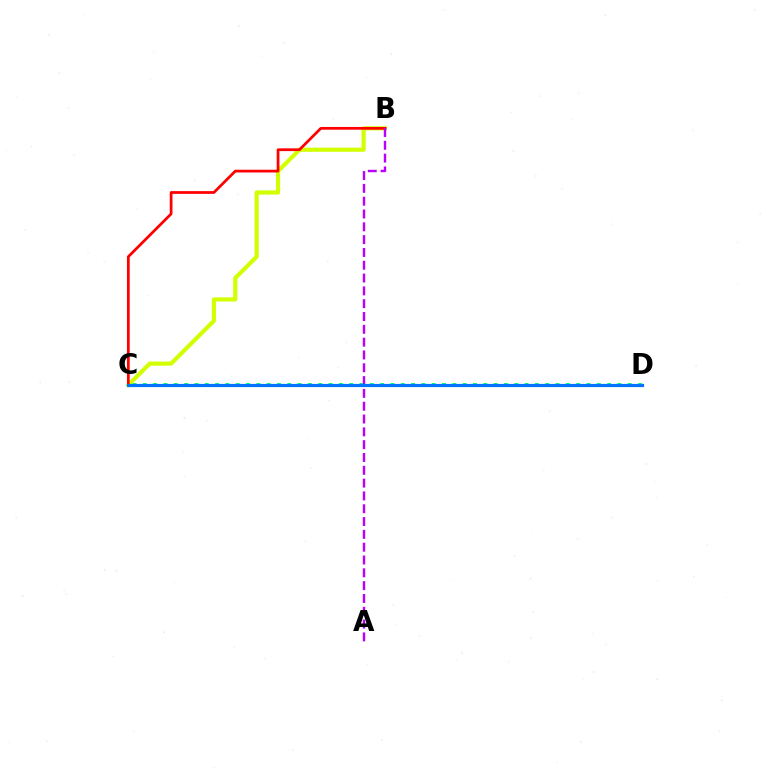{('C', 'D'): [{'color': '#00ff5c', 'line_style': 'dotted', 'thickness': 2.8}, {'color': '#0074ff', 'line_style': 'solid', 'thickness': 2.29}], ('B', 'C'): [{'color': '#d1ff00', 'line_style': 'solid', 'thickness': 2.99}, {'color': '#ff0000', 'line_style': 'solid', 'thickness': 1.97}], ('A', 'B'): [{'color': '#b900ff', 'line_style': 'dashed', 'thickness': 1.74}]}